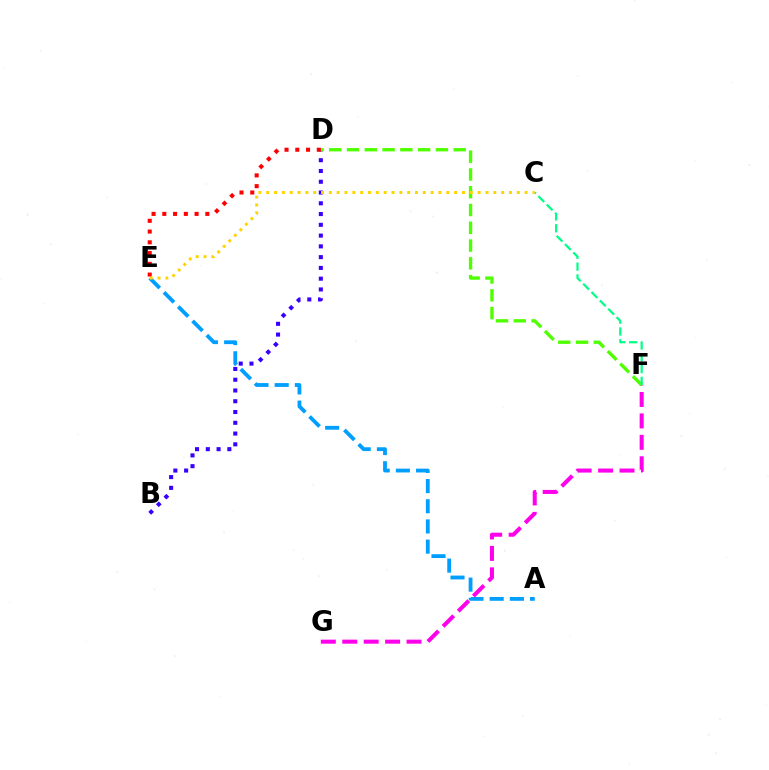{('F', 'G'): [{'color': '#ff00ed', 'line_style': 'dashed', 'thickness': 2.91}], ('B', 'D'): [{'color': '#3700ff', 'line_style': 'dotted', 'thickness': 2.93}], ('D', 'F'): [{'color': '#4fff00', 'line_style': 'dashed', 'thickness': 2.42}], ('A', 'E'): [{'color': '#009eff', 'line_style': 'dashed', 'thickness': 2.74}], ('D', 'E'): [{'color': '#ff0000', 'line_style': 'dotted', 'thickness': 2.92}], ('C', 'F'): [{'color': '#00ff86', 'line_style': 'dashed', 'thickness': 1.6}], ('C', 'E'): [{'color': '#ffd500', 'line_style': 'dotted', 'thickness': 2.13}]}